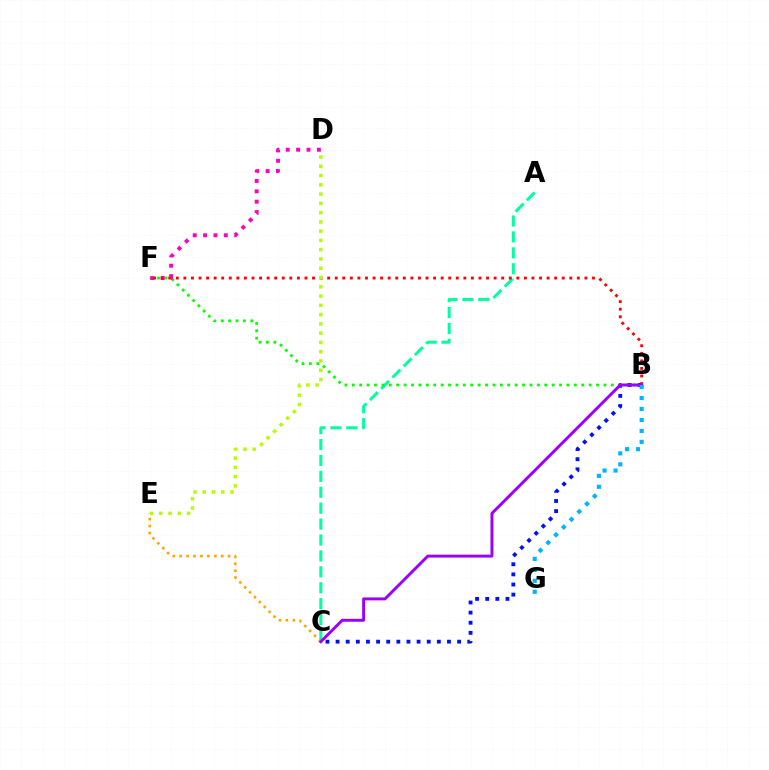{('A', 'C'): [{'color': '#00ff9d', 'line_style': 'dashed', 'thickness': 2.16}], ('B', 'F'): [{'color': '#08ff00', 'line_style': 'dotted', 'thickness': 2.01}, {'color': '#ff0000', 'line_style': 'dotted', 'thickness': 2.06}], ('C', 'E'): [{'color': '#ffa500', 'line_style': 'dotted', 'thickness': 1.88}], ('D', 'F'): [{'color': '#ff00bd', 'line_style': 'dotted', 'thickness': 2.82}], ('B', 'C'): [{'color': '#0010ff', 'line_style': 'dotted', 'thickness': 2.75}, {'color': '#9b00ff', 'line_style': 'solid', 'thickness': 2.11}], ('B', 'G'): [{'color': '#00b5ff', 'line_style': 'dotted', 'thickness': 2.98}], ('D', 'E'): [{'color': '#b3ff00', 'line_style': 'dotted', 'thickness': 2.52}]}